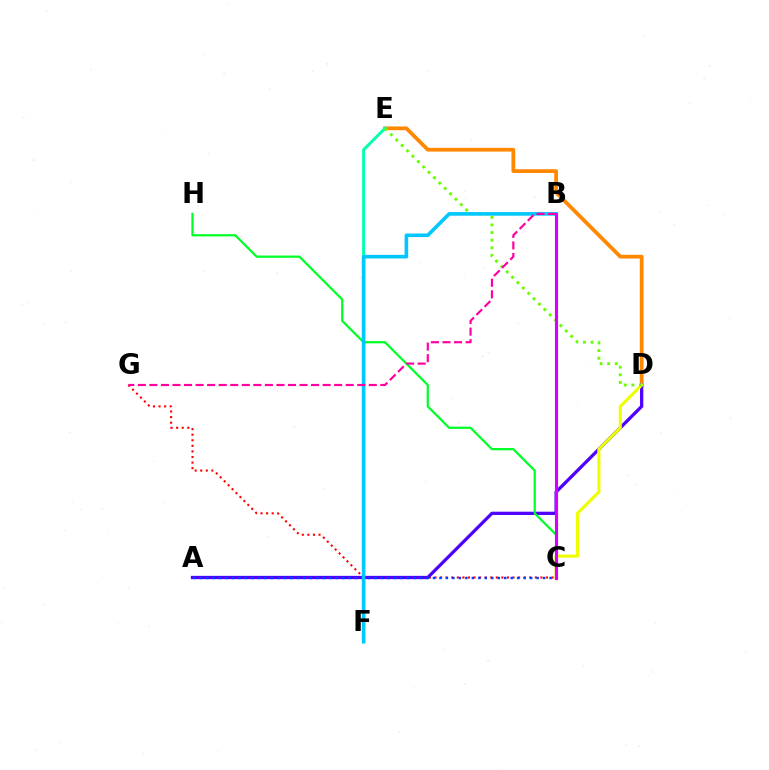{('C', 'G'): [{'color': '#ff0000', 'line_style': 'dotted', 'thickness': 1.51}], ('D', 'E'): [{'color': '#ff8800', 'line_style': 'solid', 'thickness': 2.7}, {'color': '#66ff00', 'line_style': 'dotted', 'thickness': 2.07}], ('A', 'D'): [{'color': '#4f00ff', 'line_style': 'solid', 'thickness': 2.35}], ('A', 'C'): [{'color': '#003fff', 'line_style': 'dotted', 'thickness': 1.76}], ('C', 'D'): [{'color': '#eeff00', 'line_style': 'solid', 'thickness': 2.24}], ('E', 'F'): [{'color': '#00ffaf', 'line_style': 'solid', 'thickness': 2.13}], ('C', 'H'): [{'color': '#00ff27', 'line_style': 'solid', 'thickness': 1.61}], ('B', 'F'): [{'color': '#00c7ff', 'line_style': 'solid', 'thickness': 2.59}], ('B', 'G'): [{'color': '#ff00a0', 'line_style': 'dashed', 'thickness': 1.57}], ('B', 'C'): [{'color': '#d600ff', 'line_style': 'solid', 'thickness': 2.25}]}